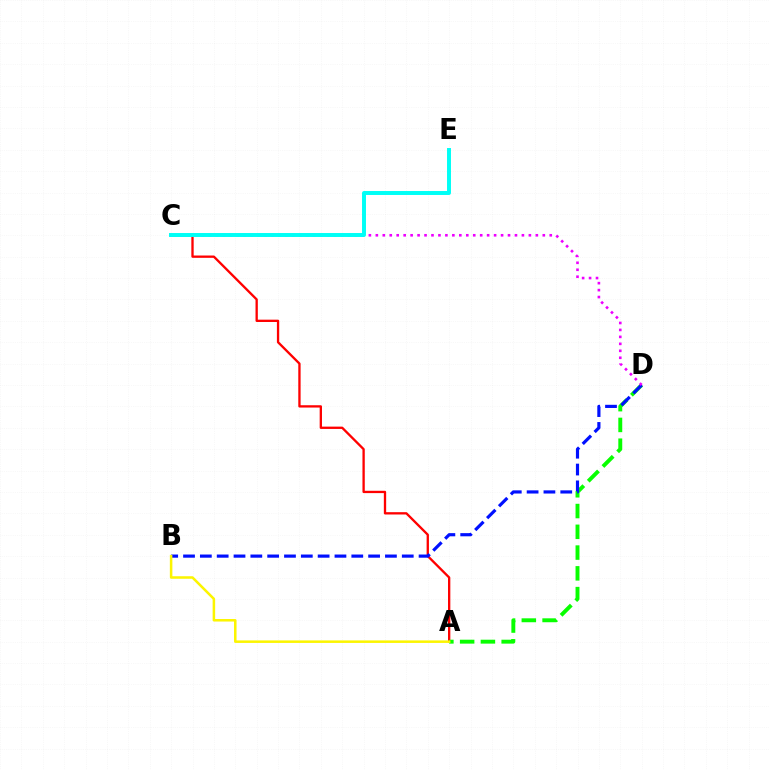{('A', 'C'): [{'color': '#ff0000', 'line_style': 'solid', 'thickness': 1.67}], ('A', 'D'): [{'color': '#08ff00', 'line_style': 'dashed', 'thickness': 2.82}], ('B', 'D'): [{'color': '#0010ff', 'line_style': 'dashed', 'thickness': 2.29}], ('C', 'D'): [{'color': '#ee00ff', 'line_style': 'dotted', 'thickness': 1.89}], ('A', 'B'): [{'color': '#fcf500', 'line_style': 'solid', 'thickness': 1.82}], ('C', 'E'): [{'color': '#00fff6', 'line_style': 'solid', 'thickness': 2.85}]}